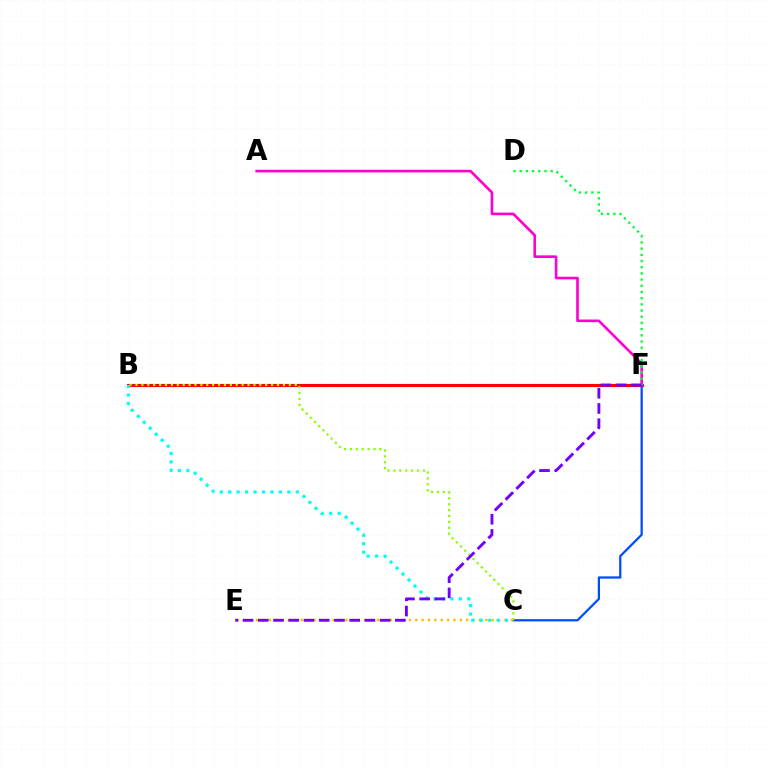{('B', 'F'): [{'color': '#ff0000', 'line_style': 'solid', 'thickness': 2.23}], ('C', 'F'): [{'color': '#004bff', 'line_style': 'solid', 'thickness': 1.62}], ('B', 'C'): [{'color': '#84ff00', 'line_style': 'dotted', 'thickness': 1.6}, {'color': '#00fff6', 'line_style': 'dotted', 'thickness': 2.3}], ('A', 'F'): [{'color': '#ff00cf', 'line_style': 'solid', 'thickness': 1.9}], ('D', 'F'): [{'color': '#00ff39', 'line_style': 'dotted', 'thickness': 1.68}], ('C', 'E'): [{'color': '#ffbd00', 'line_style': 'dotted', 'thickness': 1.73}], ('E', 'F'): [{'color': '#7200ff', 'line_style': 'dashed', 'thickness': 2.07}]}